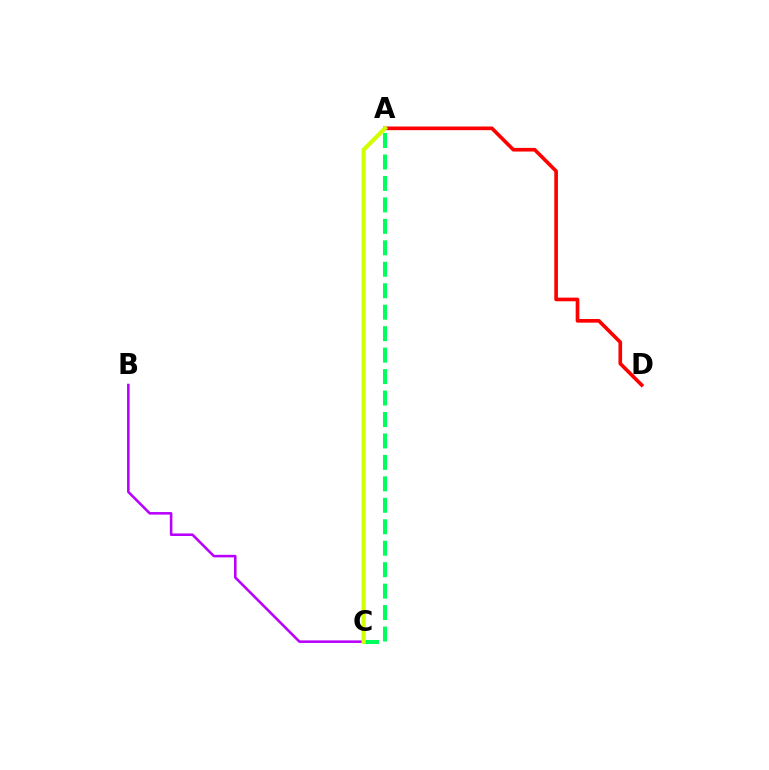{('B', 'C'): [{'color': '#b900ff', 'line_style': 'solid', 'thickness': 1.85}], ('A', 'D'): [{'color': '#ff0000', 'line_style': 'solid', 'thickness': 2.63}], ('A', 'C'): [{'color': '#00ff5c', 'line_style': 'dashed', 'thickness': 2.91}, {'color': '#0074ff', 'line_style': 'dotted', 'thickness': 1.6}, {'color': '#d1ff00', 'line_style': 'solid', 'thickness': 2.99}]}